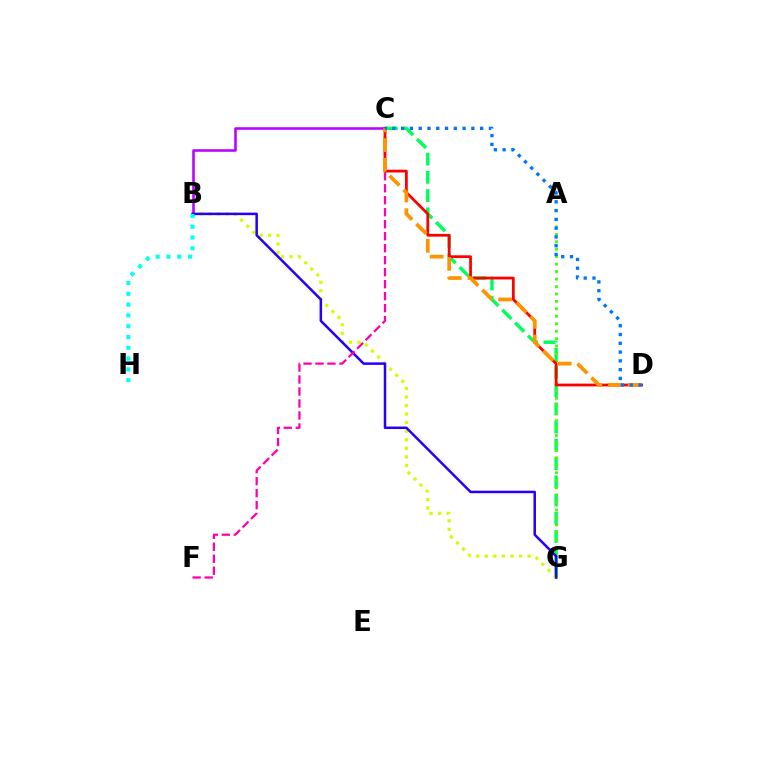{('C', 'G'): [{'color': '#00ff5c', 'line_style': 'dashed', 'thickness': 2.48}], ('B', 'G'): [{'color': '#d1ff00', 'line_style': 'dotted', 'thickness': 2.33}, {'color': '#2500ff', 'line_style': 'solid', 'thickness': 1.81}], ('A', 'G'): [{'color': '#3dff00', 'line_style': 'dotted', 'thickness': 2.02}], ('B', 'C'): [{'color': '#b900ff', 'line_style': 'solid', 'thickness': 1.84}], ('B', 'H'): [{'color': '#00fff6', 'line_style': 'dotted', 'thickness': 2.93}], ('C', 'F'): [{'color': '#ff00ac', 'line_style': 'dashed', 'thickness': 1.63}], ('C', 'D'): [{'color': '#ff0000', 'line_style': 'solid', 'thickness': 1.99}, {'color': '#ff9400', 'line_style': 'dashed', 'thickness': 2.68}, {'color': '#0074ff', 'line_style': 'dotted', 'thickness': 2.38}]}